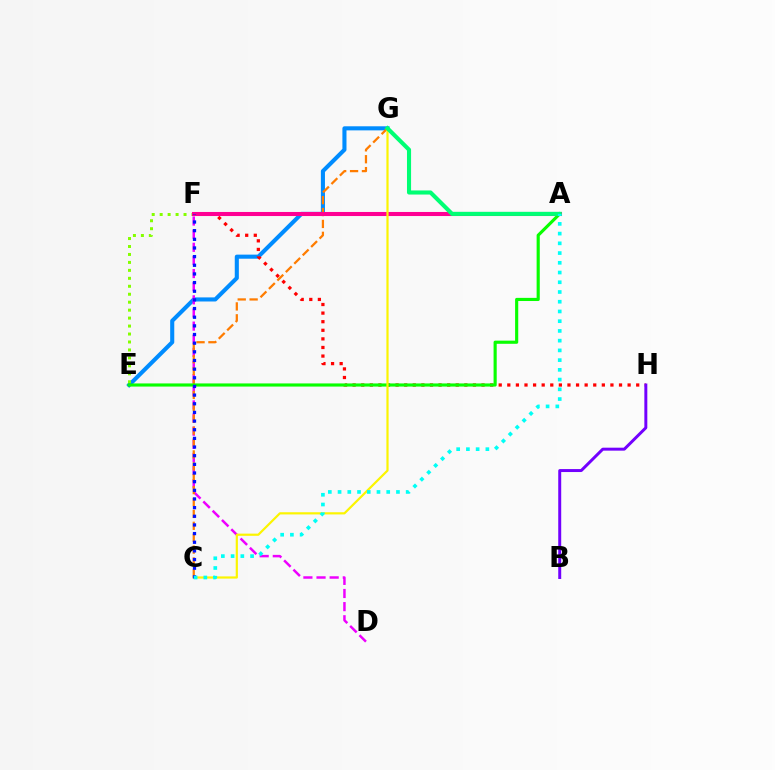{('E', 'G'): [{'color': '#008cff', 'line_style': 'solid', 'thickness': 2.94}], ('E', 'F'): [{'color': '#84ff00', 'line_style': 'dotted', 'thickness': 2.16}], ('D', 'F'): [{'color': '#ee00ff', 'line_style': 'dashed', 'thickness': 1.78}], ('F', 'H'): [{'color': '#ff0000', 'line_style': 'dotted', 'thickness': 2.33}], ('C', 'G'): [{'color': '#ff7c00', 'line_style': 'dashed', 'thickness': 1.62}, {'color': '#fcf500', 'line_style': 'solid', 'thickness': 1.58}], ('A', 'E'): [{'color': '#08ff00', 'line_style': 'solid', 'thickness': 2.26}], ('A', 'F'): [{'color': '#ff0094', 'line_style': 'solid', 'thickness': 2.93}], ('C', 'F'): [{'color': '#0010ff', 'line_style': 'dotted', 'thickness': 2.35}], ('A', 'G'): [{'color': '#00ff74', 'line_style': 'solid', 'thickness': 2.95}], ('A', 'C'): [{'color': '#00fff6', 'line_style': 'dotted', 'thickness': 2.64}], ('B', 'H'): [{'color': '#7200ff', 'line_style': 'solid', 'thickness': 2.14}]}